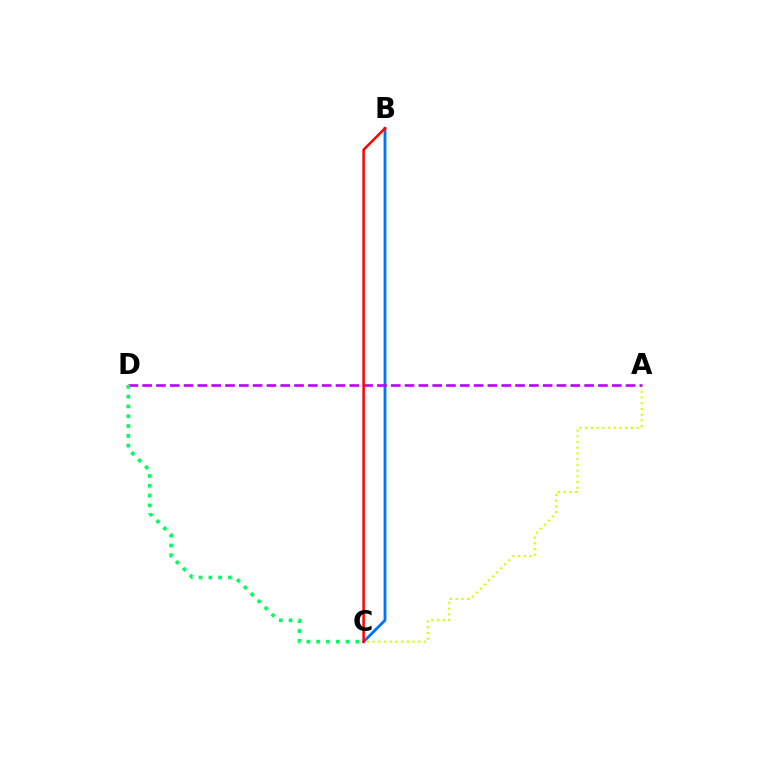{('A', 'C'): [{'color': '#d1ff00', 'line_style': 'dotted', 'thickness': 1.55}], ('B', 'C'): [{'color': '#0074ff', 'line_style': 'solid', 'thickness': 2.04}, {'color': '#ff0000', 'line_style': 'solid', 'thickness': 1.8}], ('A', 'D'): [{'color': '#b900ff', 'line_style': 'dashed', 'thickness': 1.88}], ('C', 'D'): [{'color': '#00ff5c', 'line_style': 'dotted', 'thickness': 2.66}]}